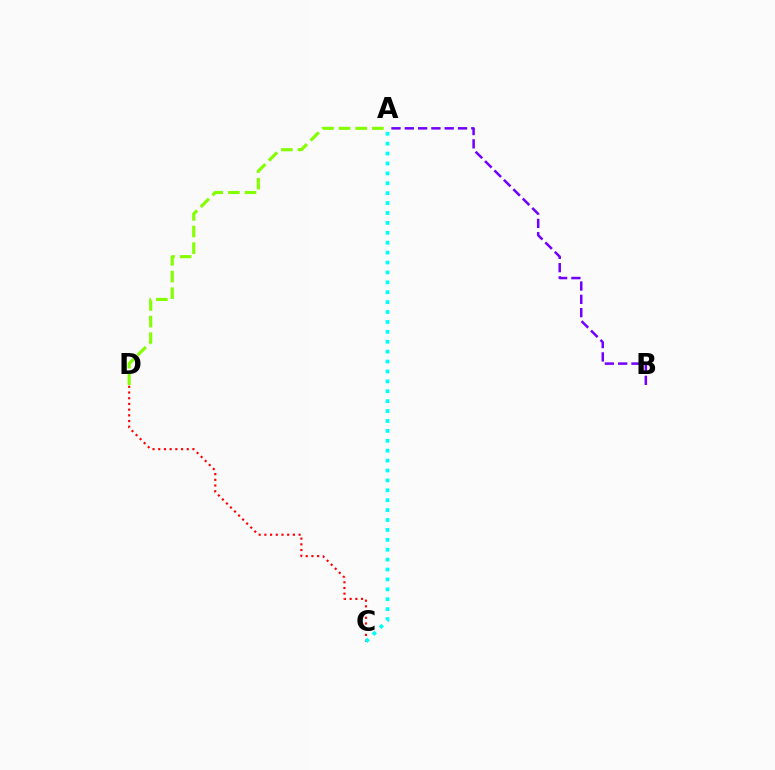{('A', 'D'): [{'color': '#84ff00', 'line_style': 'dashed', 'thickness': 2.26}], ('A', 'B'): [{'color': '#7200ff', 'line_style': 'dashed', 'thickness': 1.81}], ('C', 'D'): [{'color': '#ff0000', 'line_style': 'dotted', 'thickness': 1.55}], ('A', 'C'): [{'color': '#00fff6', 'line_style': 'dotted', 'thickness': 2.69}]}